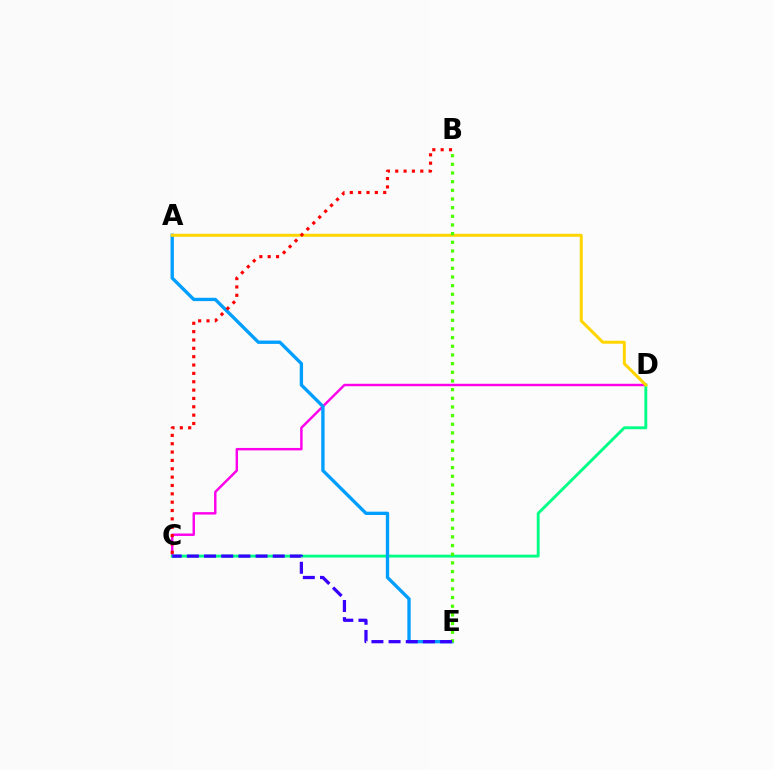{('C', 'D'): [{'color': '#ff00ed', 'line_style': 'solid', 'thickness': 1.76}, {'color': '#00ff86', 'line_style': 'solid', 'thickness': 2.08}], ('A', 'E'): [{'color': '#009eff', 'line_style': 'solid', 'thickness': 2.4}], ('A', 'D'): [{'color': '#ffd500', 'line_style': 'solid', 'thickness': 2.16}], ('B', 'C'): [{'color': '#ff0000', 'line_style': 'dotted', 'thickness': 2.27}], ('B', 'E'): [{'color': '#4fff00', 'line_style': 'dotted', 'thickness': 2.35}], ('C', 'E'): [{'color': '#3700ff', 'line_style': 'dashed', 'thickness': 2.33}]}